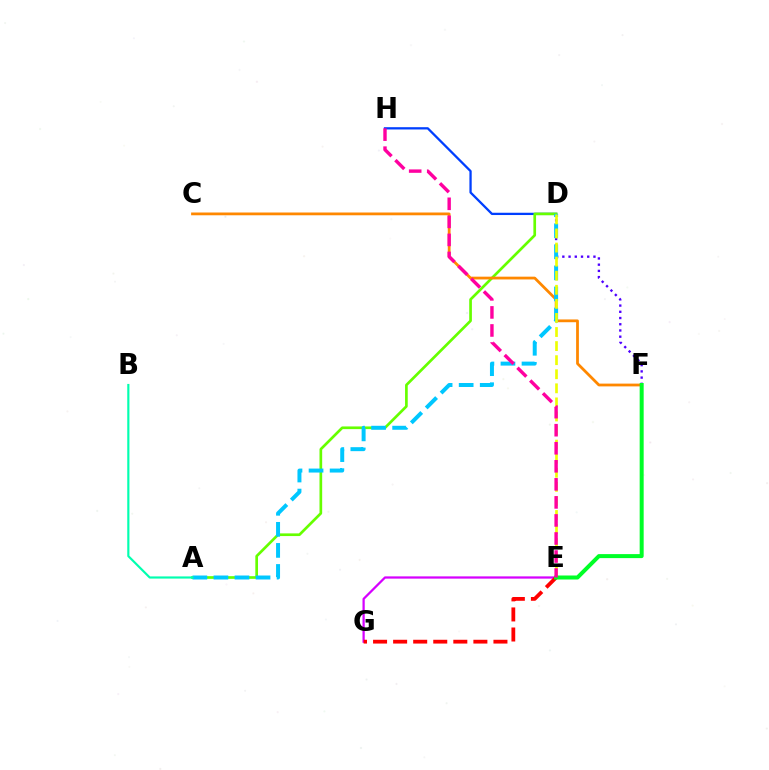{('D', 'F'): [{'color': '#4f00ff', 'line_style': 'dotted', 'thickness': 1.69}], ('D', 'H'): [{'color': '#003fff', 'line_style': 'solid', 'thickness': 1.64}], ('A', 'D'): [{'color': '#66ff00', 'line_style': 'solid', 'thickness': 1.93}, {'color': '#00c7ff', 'line_style': 'dashed', 'thickness': 2.86}], ('C', 'F'): [{'color': '#ff8800', 'line_style': 'solid', 'thickness': 2.0}], ('E', 'G'): [{'color': '#d600ff', 'line_style': 'solid', 'thickness': 1.62}, {'color': '#ff0000', 'line_style': 'dashed', 'thickness': 2.73}], ('D', 'E'): [{'color': '#eeff00', 'line_style': 'dashed', 'thickness': 1.91}], ('E', 'F'): [{'color': '#00ff27', 'line_style': 'solid', 'thickness': 2.88}], ('A', 'B'): [{'color': '#00ffaf', 'line_style': 'solid', 'thickness': 1.56}], ('E', 'H'): [{'color': '#ff00a0', 'line_style': 'dashed', 'thickness': 2.45}]}